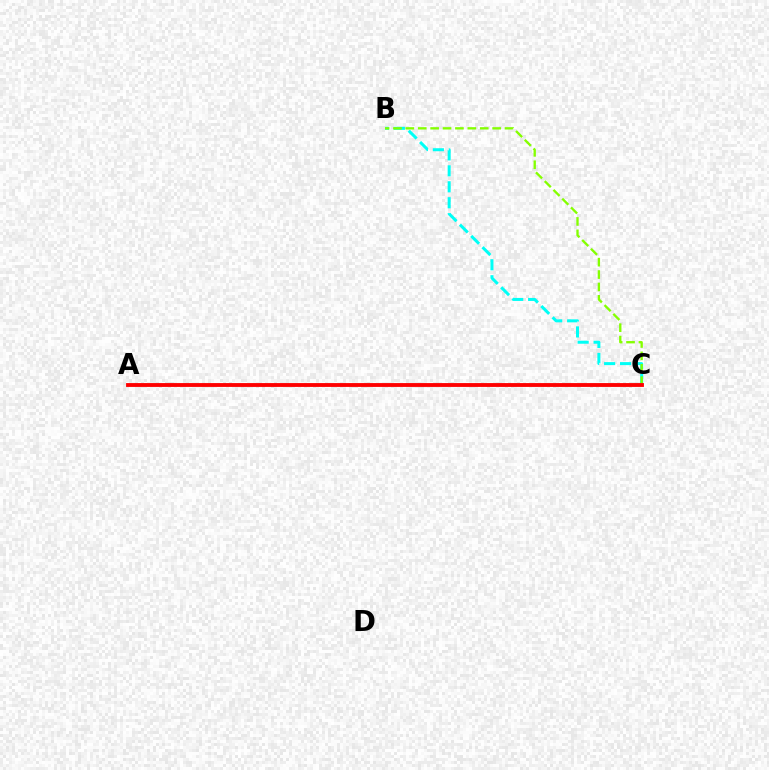{('B', 'C'): [{'color': '#00fff6', 'line_style': 'dashed', 'thickness': 2.17}, {'color': '#84ff00', 'line_style': 'dashed', 'thickness': 1.68}], ('A', 'C'): [{'color': '#7200ff', 'line_style': 'dashed', 'thickness': 1.55}, {'color': '#ff0000', 'line_style': 'solid', 'thickness': 2.76}]}